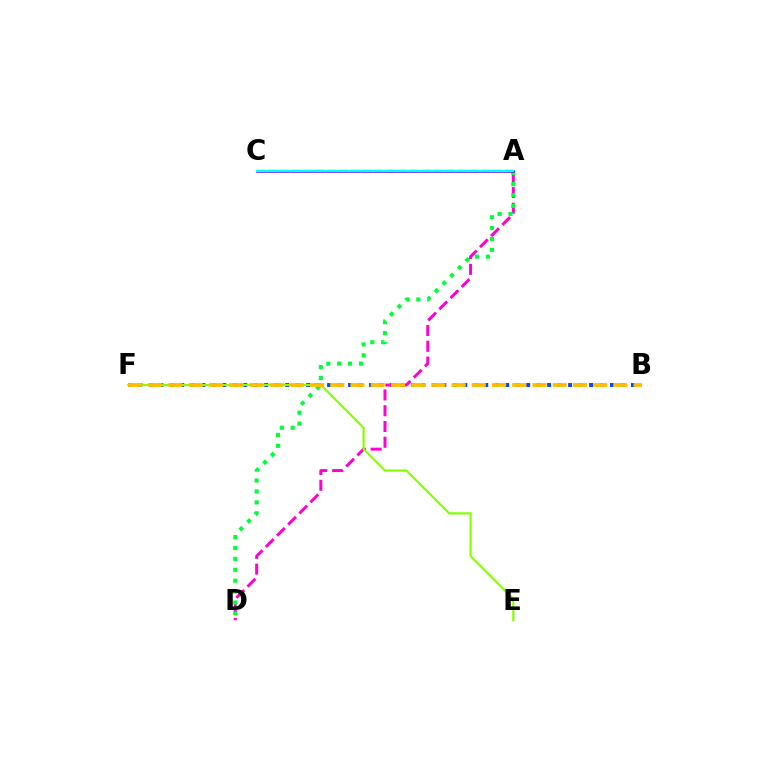{('B', 'F'): [{'color': '#004bff', 'line_style': 'dotted', 'thickness': 2.85}, {'color': '#ffbd00', 'line_style': 'dashed', 'thickness': 2.75}], ('A', 'D'): [{'color': '#ff00cf', 'line_style': 'dashed', 'thickness': 2.14}, {'color': '#00ff39', 'line_style': 'dotted', 'thickness': 2.96}], ('E', 'F'): [{'color': '#84ff00', 'line_style': 'solid', 'thickness': 1.57}], ('A', 'C'): [{'color': '#ff0000', 'line_style': 'dashed', 'thickness': 1.61}, {'color': '#7200ff', 'line_style': 'solid', 'thickness': 1.89}, {'color': '#00fff6', 'line_style': 'solid', 'thickness': 1.68}]}